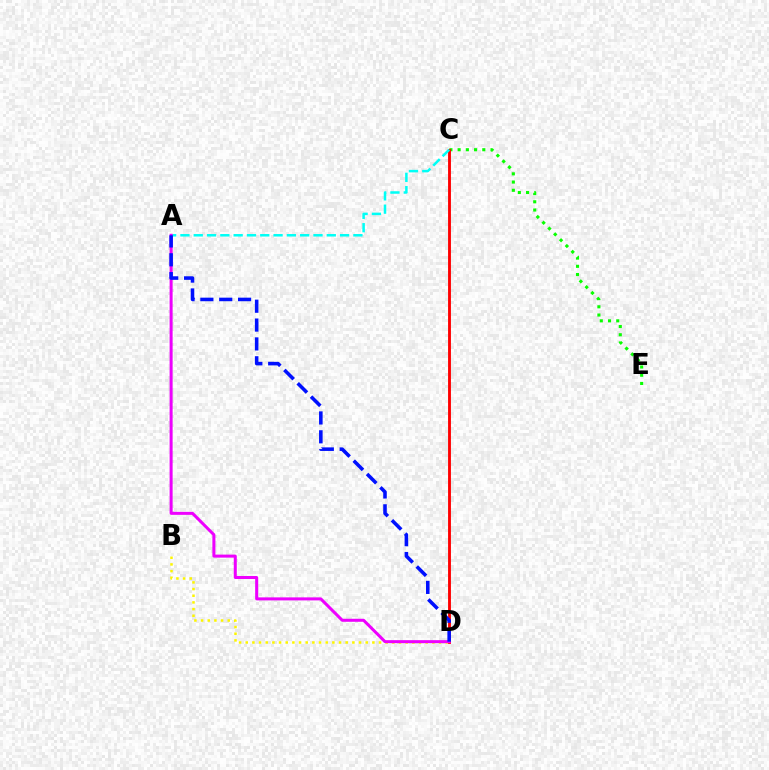{('C', 'E'): [{'color': '#08ff00', 'line_style': 'dotted', 'thickness': 2.23}], ('C', 'D'): [{'color': '#ff0000', 'line_style': 'solid', 'thickness': 2.07}], ('B', 'D'): [{'color': '#fcf500', 'line_style': 'dotted', 'thickness': 1.81}], ('A', 'C'): [{'color': '#00fff6', 'line_style': 'dashed', 'thickness': 1.81}], ('A', 'D'): [{'color': '#ee00ff', 'line_style': 'solid', 'thickness': 2.18}, {'color': '#0010ff', 'line_style': 'dashed', 'thickness': 2.56}]}